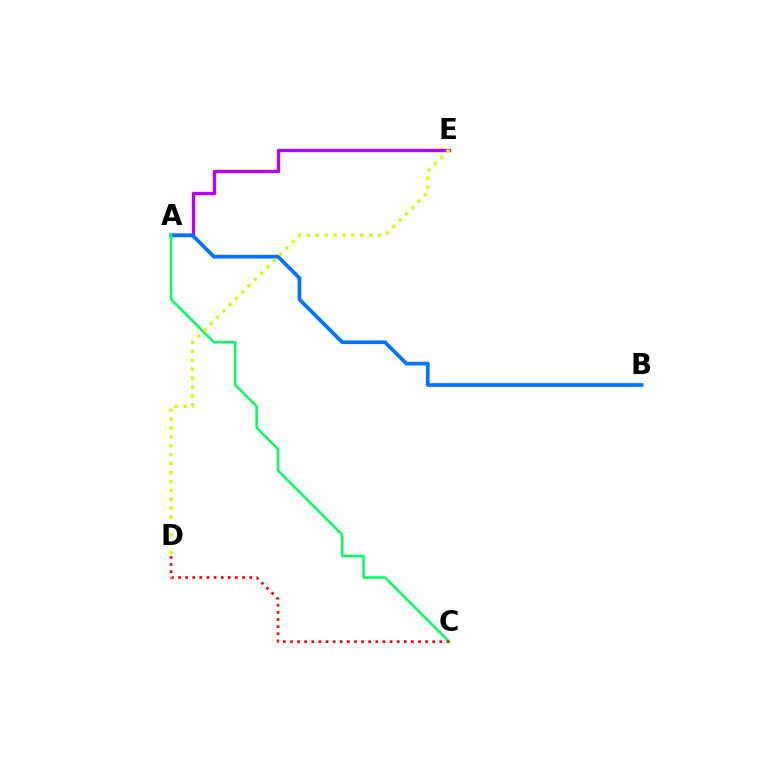{('A', 'E'): [{'color': '#b900ff', 'line_style': 'solid', 'thickness': 2.38}], ('A', 'B'): [{'color': '#0074ff', 'line_style': 'solid', 'thickness': 2.67}], ('A', 'C'): [{'color': '#00ff5c', 'line_style': 'solid', 'thickness': 1.79}], ('C', 'D'): [{'color': '#ff0000', 'line_style': 'dotted', 'thickness': 1.93}], ('D', 'E'): [{'color': '#d1ff00', 'line_style': 'dotted', 'thickness': 2.42}]}